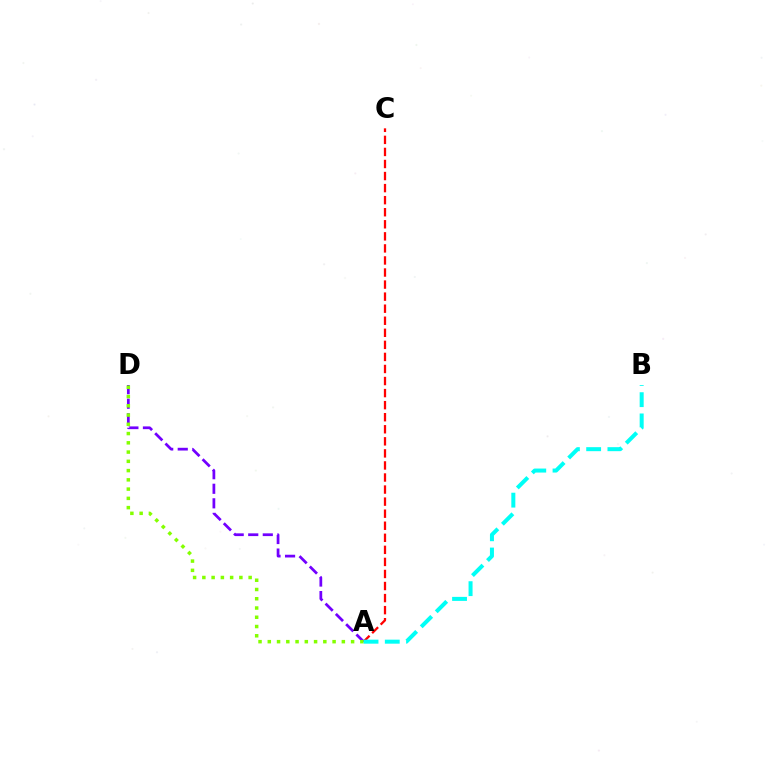{('A', 'D'): [{'color': '#7200ff', 'line_style': 'dashed', 'thickness': 1.98}, {'color': '#84ff00', 'line_style': 'dotted', 'thickness': 2.52}], ('A', 'C'): [{'color': '#ff0000', 'line_style': 'dashed', 'thickness': 1.64}], ('A', 'B'): [{'color': '#00fff6', 'line_style': 'dashed', 'thickness': 2.89}]}